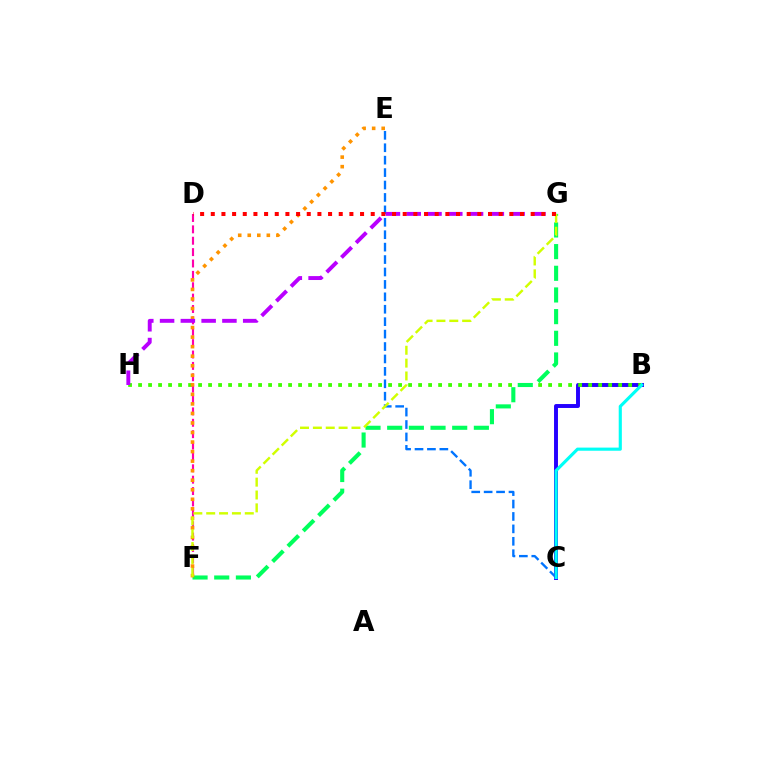{('C', 'E'): [{'color': '#0074ff', 'line_style': 'dashed', 'thickness': 1.69}], ('B', 'C'): [{'color': '#2500ff', 'line_style': 'solid', 'thickness': 2.83}, {'color': '#00fff6', 'line_style': 'solid', 'thickness': 2.26}], ('B', 'H'): [{'color': '#3dff00', 'line_style': 'dotted', 'thickness': 2.72}], ('F', 'G'): [{'color': '#00ff5c', 'line_style': 'dashed', 'thickness': 2.94}, {'color': '#d1ff00', 'line_style': 'dashed', 'thickness': 1.75}], ('D', 'F'): [{'color': '#ff00ac', 'line_style': 'dashed', 'thickness': 1.55}], ('E', 'F'): [{'color': '#ff9400', 'line_style': 'dotted', 'thickness': 2.59}], ('G', 'H'): [{'color': '#b900ff', 'line_style': 'dashed', 'thickness': 2.82}], ('D', 'G'): [{'color': '#ff0000', 'line_style': 'dotted', 'thickness': 2.9}]}